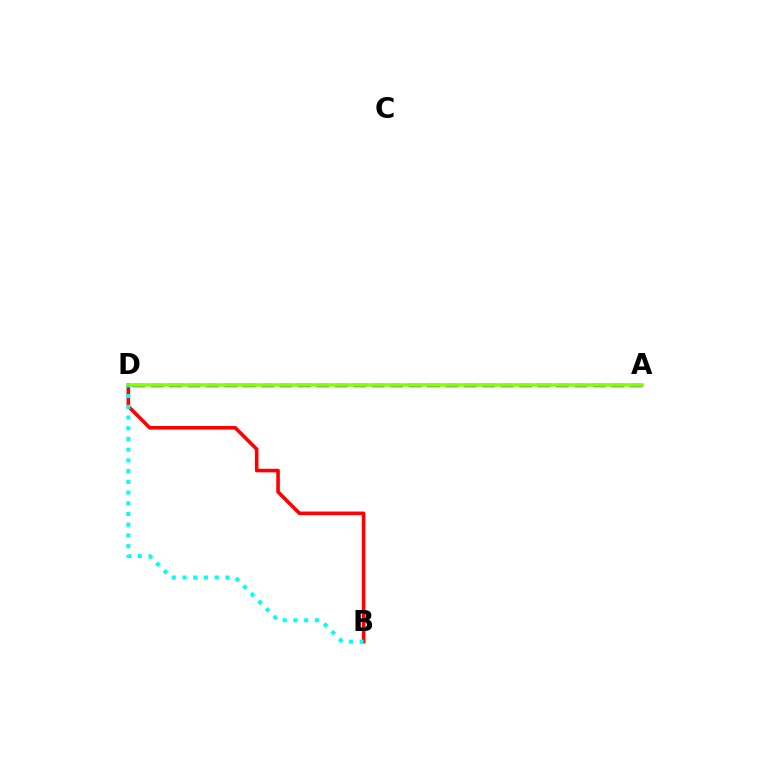{('A', 'D'): [{'color': '#7200ff', 'line_style': 'dashed', 'thickness': 2.5}, {'color': '#84ff00', 'line_style': 'solid', 'thickness': 2.58}], ('B', 'D'): [{'color': '#ff0000', 'line_style': 'solid', 'thickness': 2.59}, {'color': '#00fff6', 'line_style': 'dotted', 'thickness': 2.91}]}